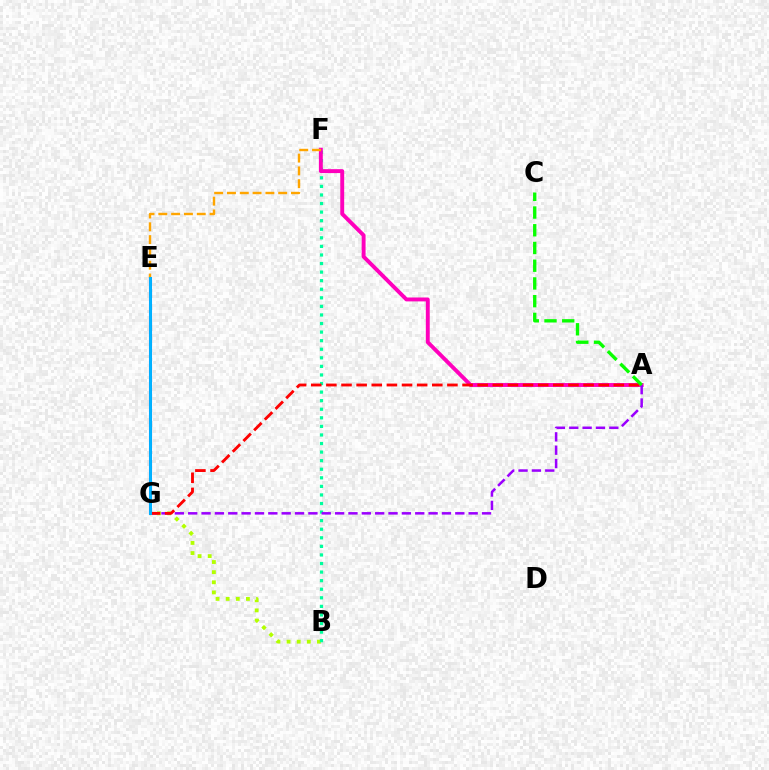{('E', 'G'): [{'color': '#0010ff', 'line_style': 'solid', 'thickness': 2.2}, {'color': '#00b5ff', 'line_style': 'solid', 'thickness': 2.1}], ('B', 'G'): [{'color': '#b3ff00', 'line_style': 'dotted', 'thickness': 2.75}], ('B', 'F'): [{'color': '#00ff9d', 'line_style': 'dotted', 'thickness': 2.33}], ('A', 'F'): [{'color': '#ff00bd', 'line_style': 'solid', 'thickness': 2.81}], ('A', 'G'): [{'color': '#9b00ff', 'line_style': 'dashed', 'thickness': 1.81}, {'color': '#ff0000', 'line_style': 'dashed', 'thickness': 2.06}], ('E', 'F'): [{'color': '#ffa500', 'line_style': 'dashed', 'thickness': 1.74}], ('A', 'C'): [{'color': '#08ff00', 'line_style': 'dashed', 'thickness': 2.41}]}